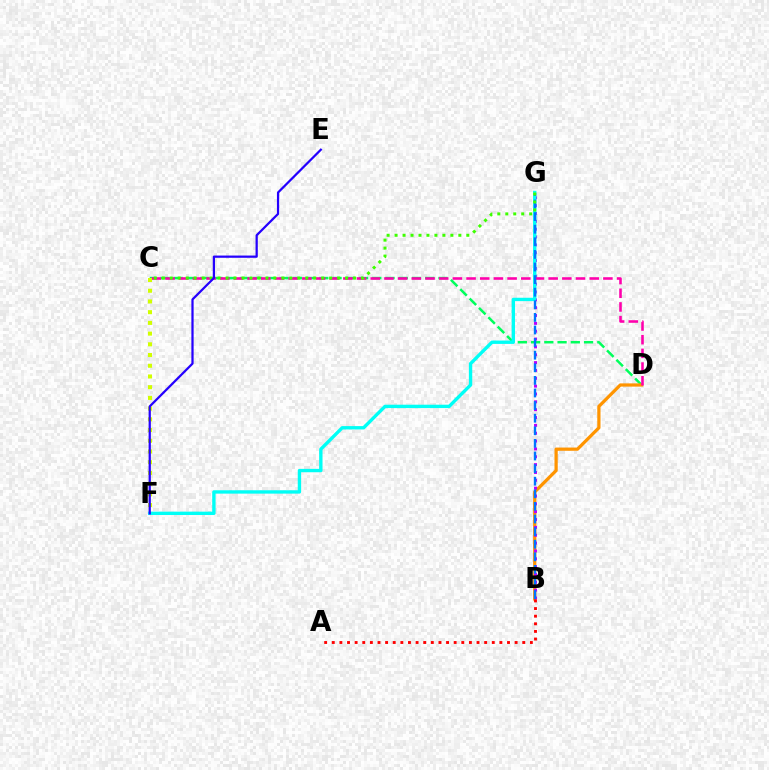{('C', 'D'): [{'color': '#00ff5c', 'line_style': 'dashed', 'thickness': 1.8}, {'color': '#ff00ac', 'line_style': 'dashed', 'thickness': 1.86}], ('B', 'D'): [{'color': '#ff9400', 'line_style': 'solid', 'thickness': 2.33}], ('B', 'G'): [{'color': '#b900ff', 'line_style': 'dotted', 'thickness': 2.13}, {'color': '#0074ff', 'line_style': 'dashed', 'thickness': 1.71}], ('F', 'G'): [{'color': '#00fff6', 'line_style': 'solid', 'thickness': 2.42}], ('C', 'G'): [{'color': '#3dff00', 'line_style': 'dotted', 'thickness': 2.17}], ('C', 'F'): [{'color': '#d1ff00', 'line_style': 'dotted', 'thickness': 2.91}], ('E', 'F'): [{'color': '#2500ff', 'line_style': 'solid', 'thickness': 1.61}], ('A', 'B'): [{'color': '#ff0000', 'line_style': 'dotted', 'thickness': 2.07}]}